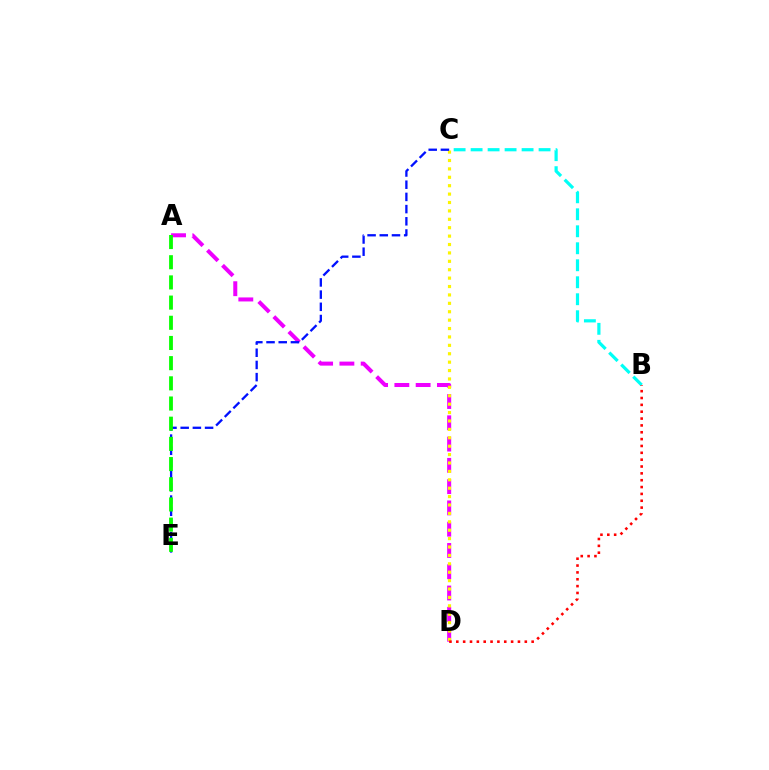{('B', 'C'): [{'color': '#00fff6', 'line_style': 'dashed', 'thickness': 2.31}], ('A', 'D'): [{'color': '#ee00ff', 'line_style': 'dashed', 'thickness': 2.89}], ('C', 'D'): [{'color': '#fcf500', 'line_style': 'dotted', 'thickness': 2.28}], ('C', 'E'): [{'color': '#0010ff', 'line_style': 'dashed', 'thickness': 1.66}], ('B', 'D'): [{'color': '#ff0000', 'line_style': 'dotted', 'thickness': 1.86}], ('A', 'E'): [{'color': '#08ff00', 'line_style': 'dashed', 'thickness': 2.74}]}